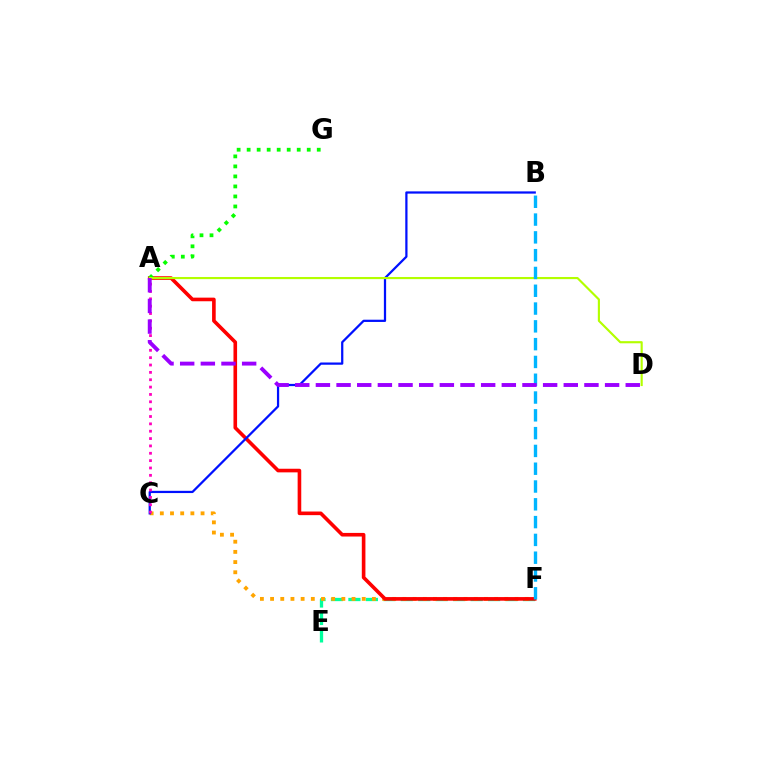{('E', 'F'): [{'color': '#00ff9d', 'line_style': 'dashed', 'thickness': 2.37}], ('C', 'F'): [{'color': '#ffa500', 'line_style': 'dotted', 'thickness': 2.77}], ('A', 'F'): [{'color': '#ff0000', 'line_style': 'solid', 'thickness': 2.61}], ('A', 'G'): [{'color': '#08ff00', 'line_style': 'dotted', 'thickness': 2.72}], ('B', 'C'): [{'color': '#0010ff', 'line_style': 'solid', 'thickness': 1.61}], ('A', 'D'): [{'color': '#b3ff00', 'line_style': 'solid', 'thickness': 1.55}, {'color': '#9b00ff', 'line_style': 'dashed', 'thickness': 2.81}], ('B', 'F'): [{'color': '#00b5ff', 'line_style': 'dashed', 'thickness': 2.42}], ('A', 'C'): [{'color': '#ff00bd', 'line_style': 'dotted', 'thickness': 2.0}]}